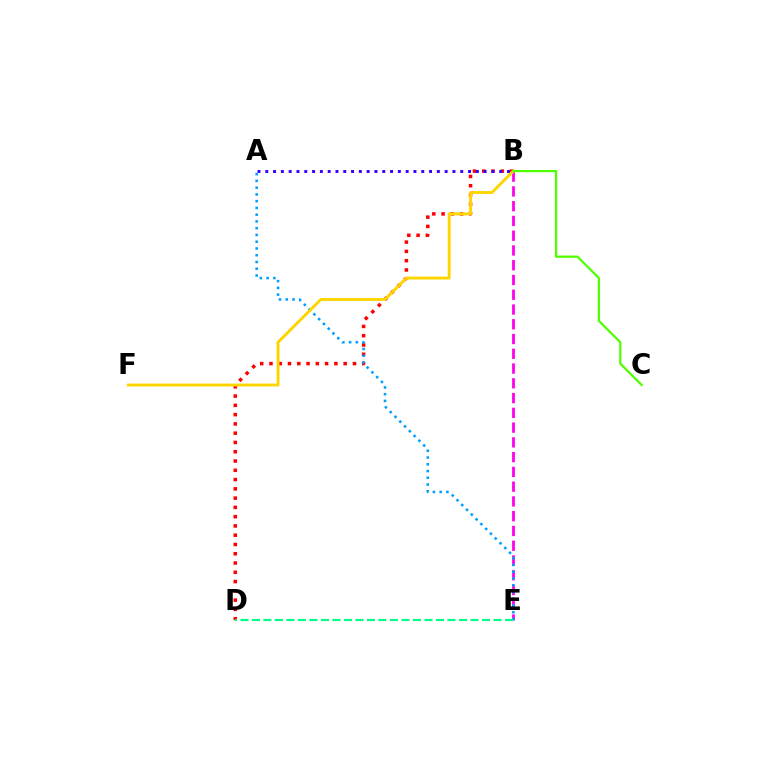{('B', 'D'): [{'color': '#ff0000', 'line_style': 'dotted', 'thickness': 2.52}], ('B', 'E'): [{'color': '#ff00ed', 'line_style': 'dashed', 'thickness': 2.01}], ('A', 'E'): [{'color': '#009eff', 'line_style': 'dotted', 'thickness': 1.84}], ('A', 'B'): [{'color': '#3700ff', 'line_style': 'dotted', 'thickness': 2.12}], ('B', 'F'): [{'color': '#ffd500', 'line_style': 'solid', 'thickness': 2.09}], ('D', 'E'): [{'color': '#00ff86', 'line_style': 'dashed', 'thickness': 1.56}], ('B', 'C'): [{'color': '#4fff00', 'line_style': 'solid', 'thickness': 1.6}]}